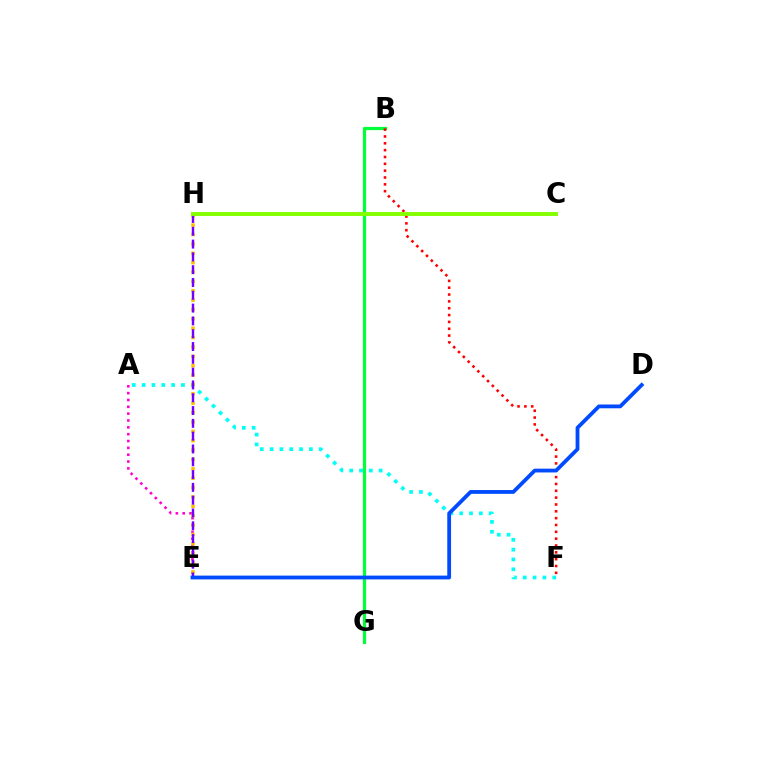{('A', 'E'): [{'color': '#ff00cf', 'line_style': 'dotted', 'thickness': 1.86}], ('B', 'G'): [{'color': '#00ff39', 'line_style': 'solid', 'thickness': 2.31}], ('B', 'F'): [{'color': '#ff0000', 'line_style': 'dotted', 'thickness': 1.86}], ('A', 'F'): [{'color': '#00fff6', 'line_style': 'dotted', 'thickness': 2.67}], ('E', 'H'): [{'color': '#ffbd00', 'line_style': 'dotted', 'thickness': 2.55}, {'color': '#7200ff', 'line_style': 'dashed', 'thickness': 1.74}], ('C', 'H'): [{'color': '#84ff00', 'line_style': 'solid', 'thickness': 2.81}], ('D', 'E'): [{'color': '#004bff', 'line_style': 'solid', 'thickness': 2.73}]}